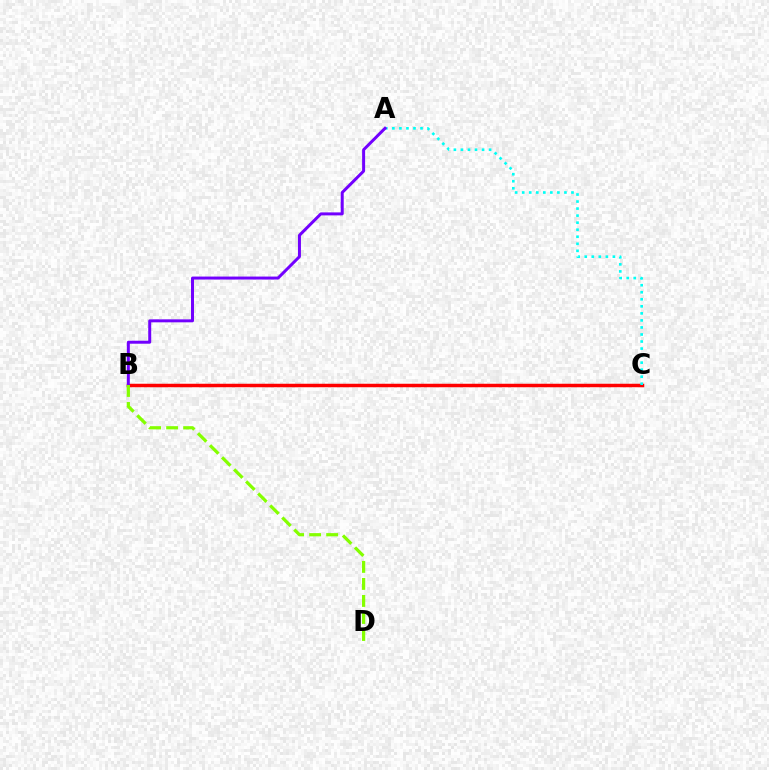{('B', 'C'): [{'color': '#ff0000', 'line_style': 'solid', 'thickness': 2.51}], ('A', 'C'): [{'color': '#00fff6', 'line_style': 'dotted', 'thickness': 1.91}], ('A', 'B'): [{'color': '#7200ff', 'line_style': 'solid', 'thickness': 2.15}], ('B', 'D'): [{'color': '#84ff00', 'line_style': 'dashed', 'thickness': 2.31}]}